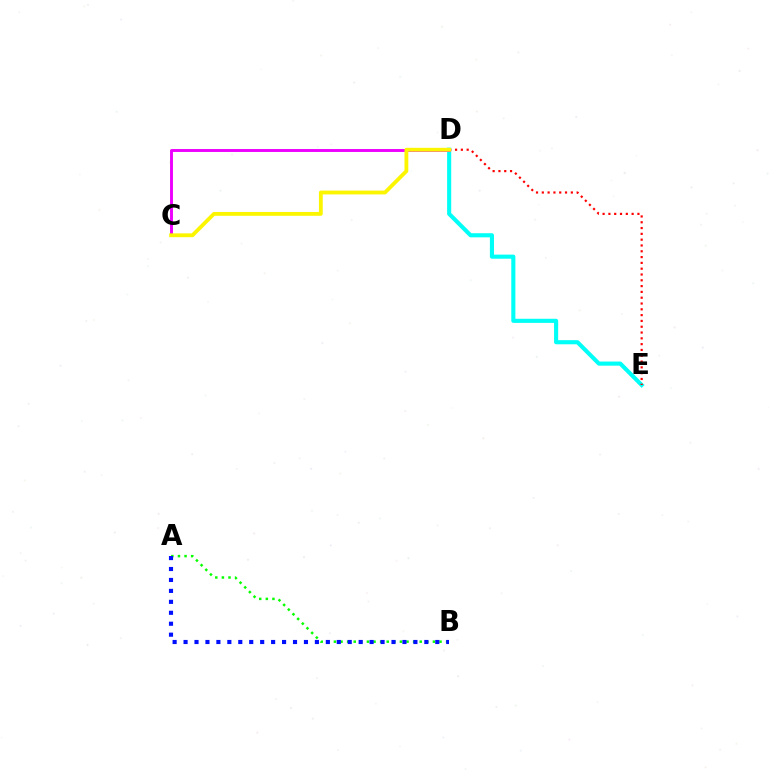{('D', 'E'): [{'color': '#00fff6', 'line_style': 'solid', 'thickness': 2.96}, {'color': '#ff0000', 'line_style': 'dotted', 'thickness': 1.58}], ('A', 'B'): [{'color': '#08ff00', 'line_style': 'dotted', 'thickness': 1.79}, {'color': '#0010ff', 'line_style': 'dotted', 'thickness': 2.97}], ('C', 'D'): [{'color': '#ee00ff', 'line_style': 'solid', 'thickness': 2.1}, {'color': '#fcf500', 'line_style': 'solid', 'thickness': 2.75}]}